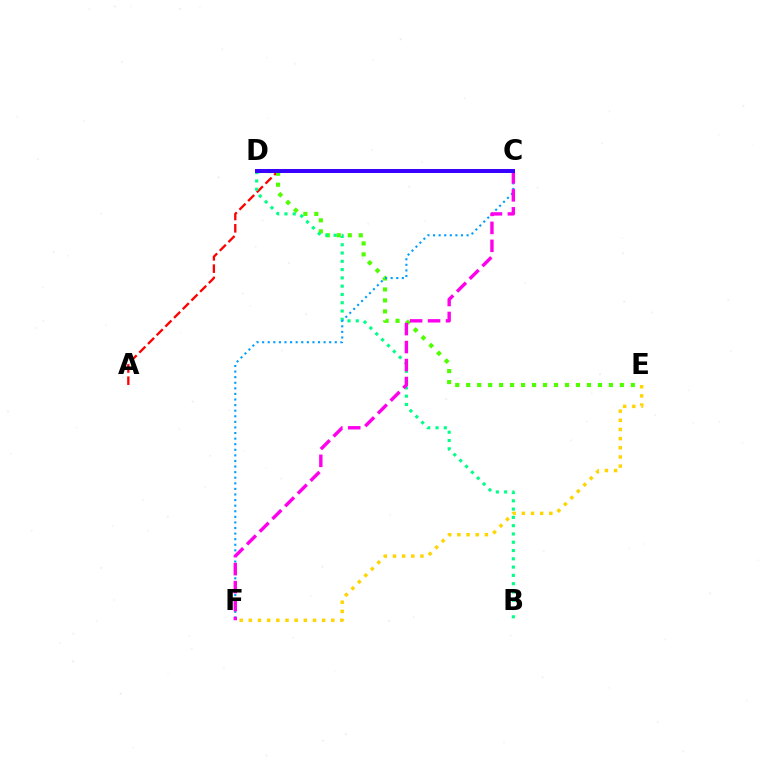{('A', 'C'): [{'color': '#ff0000', 'line_style': 'dashed', 'thickness': 1.67}], ('E', 'F'): [{'color': '#ffd500', 'line_style': 'dotted', 'thickness': 2.49}], ('D', 'E'): [{'color': '#4fff00', 'line_style': 'dotted', 'thickness': 2.98}], ('B', 'D'): [{'color': '#00ff86', 'line_style': 'dotted', 'thickness': 2.25}], ('C', 'F'): [{'color': '#009eff', 'line_style': 'dotted', 'thickness': 1.52}, {'color': '#ff00ed', 'line_style': 'dashed', 'thickness': 2.44}], ('C', 'D'): [{'color': '#3700ff', 'line_style': 'solid', 'thickness': 2.85}]}